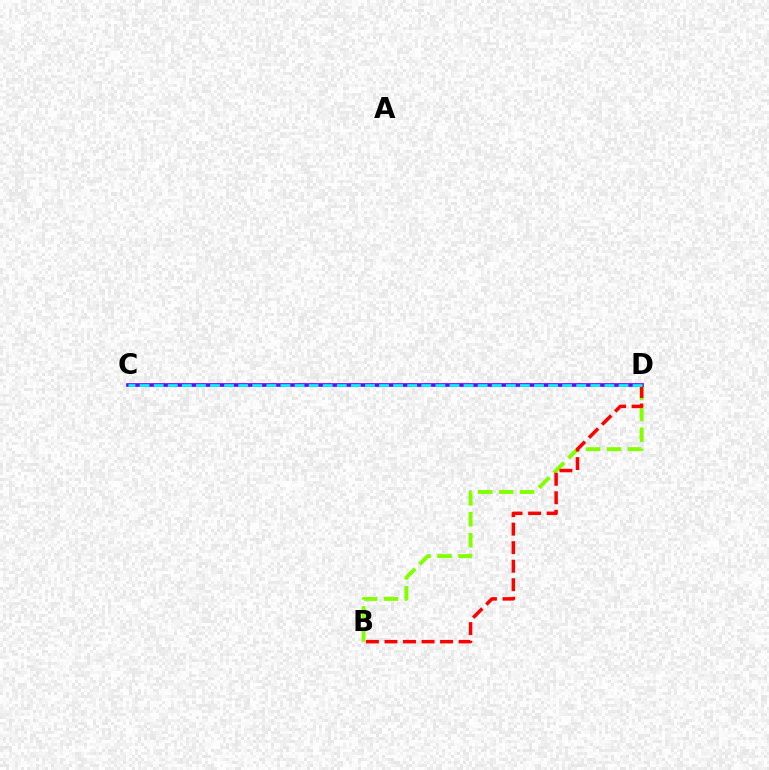{('B', 'D'): [{'color': '#84ff00', 'line_style': 'dashed', 'thickness': 2.85}, {'color': '#ff0000', 'line_style': 'dashed', 'thickness': 2.52}], ('C', 'D'): [{'color': '#7200ff', 'line_style': 'solid', 'thickness': 2.64}, {'color': '#00fff6', 'line_style': 'dashed', 'thickness': 1.91}]}